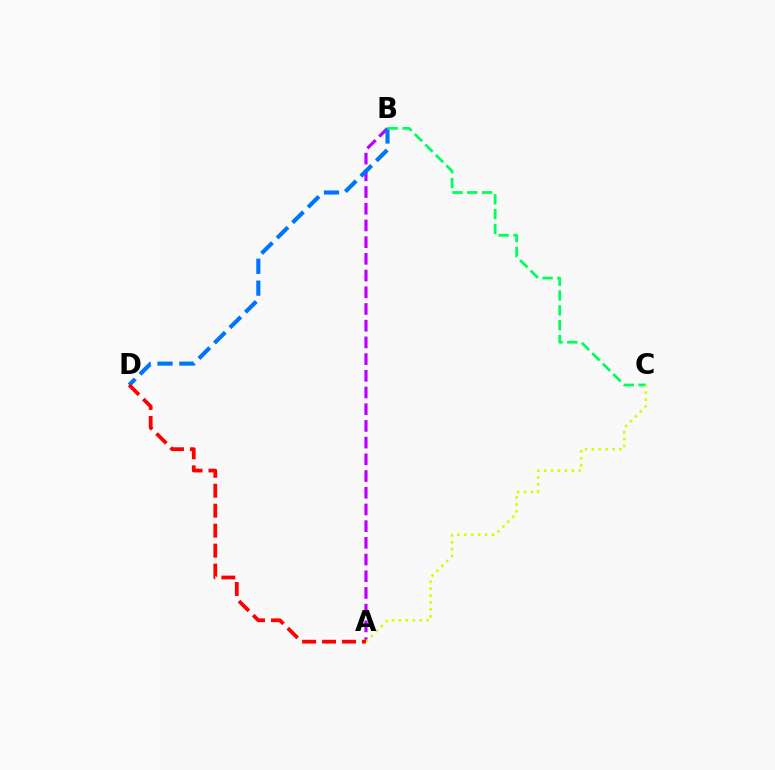{('A', 'B'): [{'color': '#b900ff', 'line_style': 'dashed', 'thickness': 2.27}], ('B', 'D'): [{'color': '#0074ff', 'line_style': 'dashed', 'thickness': 2.97}], ('B', 'C'): [{'color': '#00ff5c', 'line_style': 'dashed', 'thickness': 2.01}], ('A', 'C'): [{'color': '#d1ff00', 'line_style': 'dotted', 'thickness': 1.88}], ('A', 'D'): [{'color': '#ff0000', 'line_style': 'dashed', 'thickness': 2.71}]}